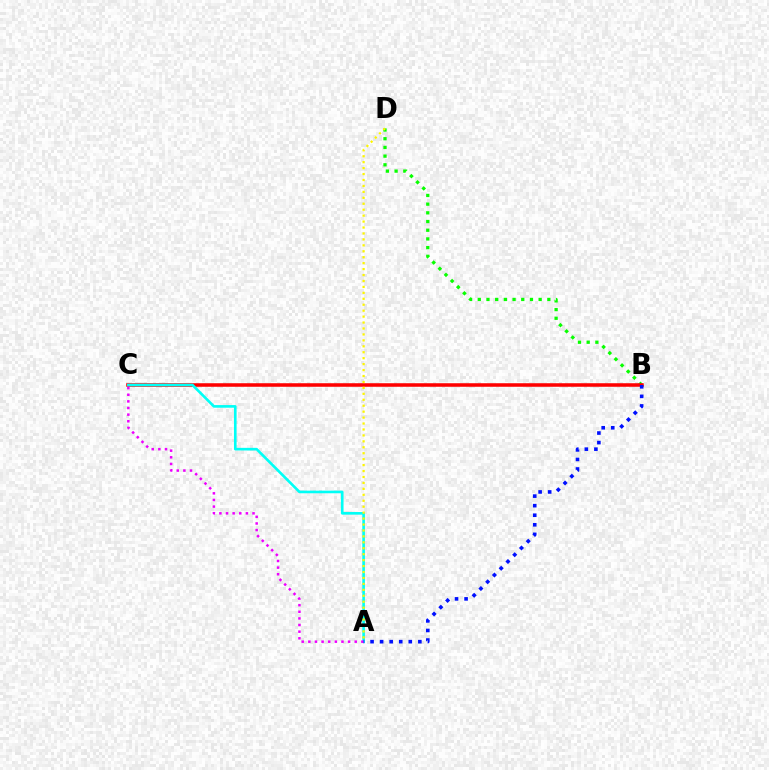{('B', 'D'): [{'color': '#08ff00', 'line_style': 'dotted', 'thickness': 2.36}], ('B', 'C'): [{'color': '#ff0000', 'line_style': 'solid', 'thickness': 2.55}], ('A', 'C'): [{'color': '#00fff6', 'line_style': 'solid', 'thickness': 1.89}, {'color': '#ee00ff', 'line_style': 'dotted', 'thickness': 1.8}], ('A', 'B'): [{'color': '#0010ff', 'line_style': 'dotted', 'thickness': 2.6}], ('A', 'D'): [{'color': '#fcf500', 'line_style': 'dotted', 'thickness': 1.61}]}